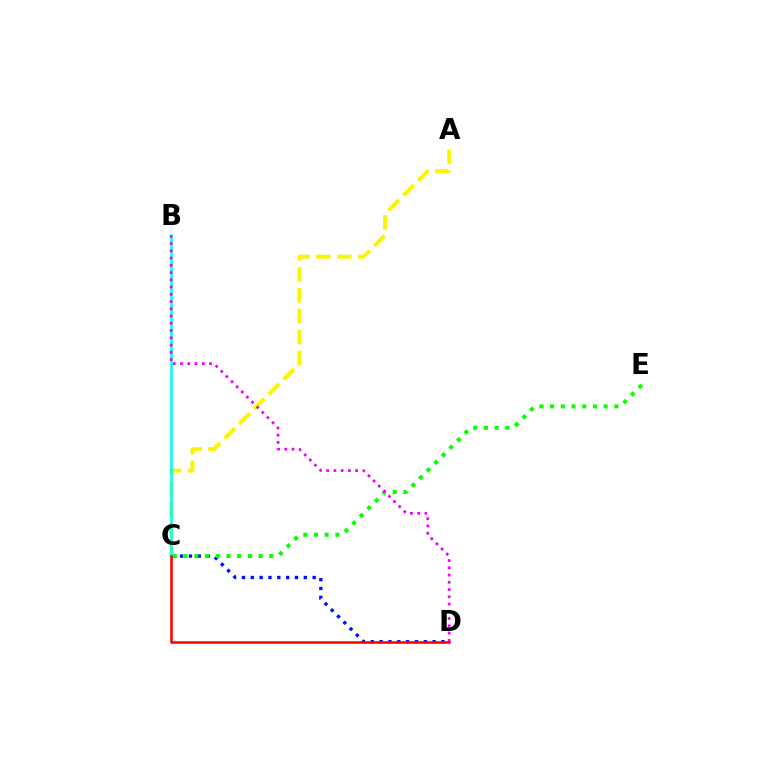{('C', 'D'): [{'color': '#0010ff', 'line_style': 'dotted', 'thickness': 2.4}, {'color': '#ff0000', 'line_style': 'solid', 'thickness': 1.84}], ('C', 'E'): [{'color': '#08ff00', 'line_style': 'dotted', 'thickness': 2.91}], ('A', 'C'): [{'color': '#fcf500', 'line_style': 'dashed', 'thickness': 2.83}], ('B', 'C'): [{'color': '#00fff6', 'line_style': 'solid', 'thickness': 1.85}], ('B', 'D'): [{'color': '#ee00ff', 'line_style': 'dotted', 'thickness': 1.97}]}